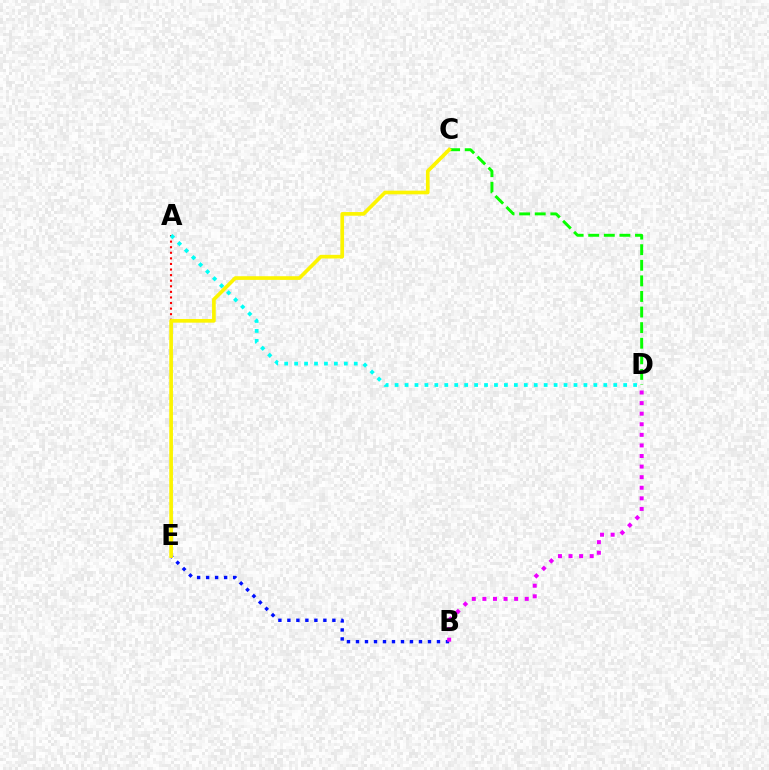{('C', 'D'): [{'color': '#08ff00', 'line_style': 'dashed', 'thickness': 2.12}], ('B', 'E'): [{'color': '#0010ff', 'line_style': 'dotted', 'thickness': 2.44}], ('A', 'E'): [{'color': '#ff0000', 'line_style': 'dotted', 'thickness': 1.52}], ('A', 'D'): [{'color': '#00fff6', 'line_style': 'dotted', 'thickness': 2.7}], ('B', 'D'): [{'color': '#ee00ff', 'line_style': 'dotted', 'thickness': 2.87}], ('C', 'E'): [{'color': '#fcf500', 'line_style': 'solid', 'thickness': 2.64}]}